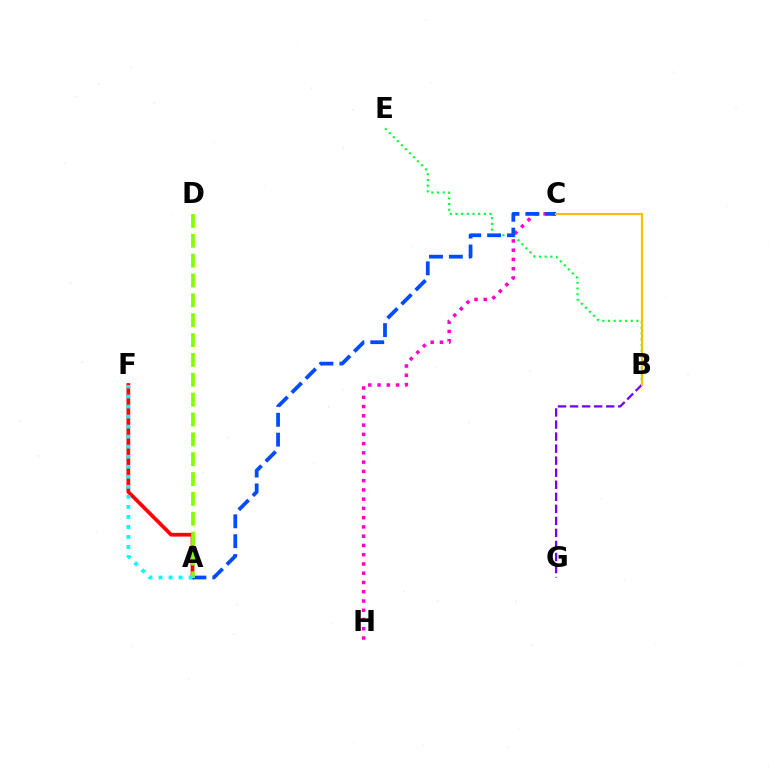{('C', 'H'): [{'color': '#ff00cf', 'line_style': 'dotted', 'thickness': 2.52}], ('A', 'F'): [{'color': '#ff0000', 'line_style': 'solid', 'thickness': 2.66}, {'color': '#00fff6', 'line_style': 'dotted', 'thickness': 2.73}], ('B', 'E'): [{'color': '#00ff39', 'line_style': 'dotted', 'thickness': 1.55}], ('A', 'C'): [{'color': '#004bff', 'line_style': 'dashed', 'thickness': 2.7}], ('B', 'G'): [{'color': '#7200ff', 'line_style': 'dashed', 'thickness': 1.64}], ('A', 'D'): [{'color': '#84ff00', 'line_style': 'dashed', 'thickness': 2.7}], ('B', 'C'): [{'color': '#ffbd00', 'line_style': 'solid', 'thickness': 1.57}]}